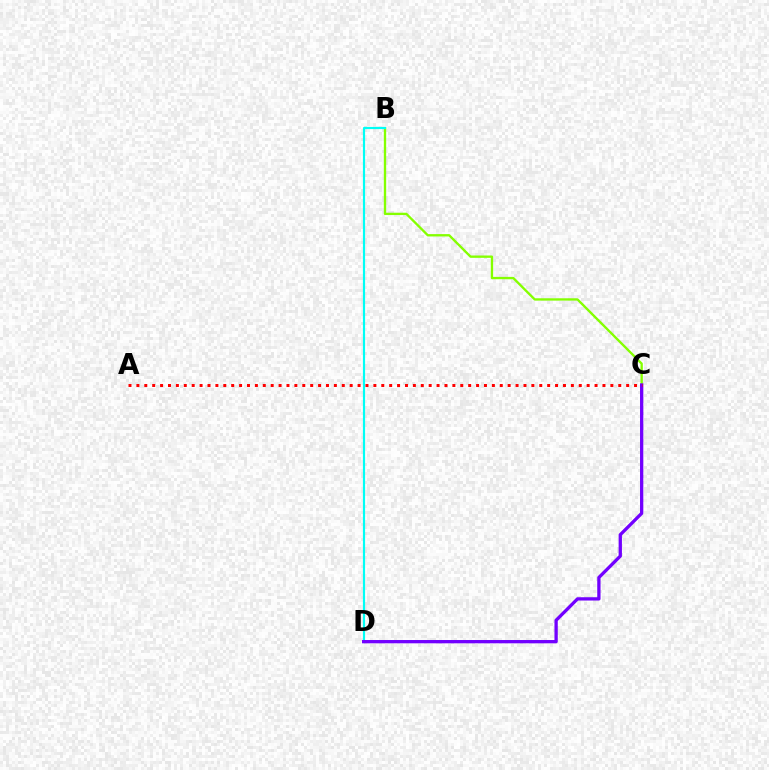{('B', 'C'): [{'color': '#84ff00', 'line_style': 'solid', 'thickness': 1.69}], ('B', 'D'): [{'color': '#00fff6', 'line_style': 'solid', 'thickness': 1.56}], ('C', 'D'): [{'color': '#7200ff', 'line_style': 'solid', 'thickness': 2.37}], ('A', 'C'): [{'color': '#ff0000', 'line_style': 'dotted', 'thickness': 2.15}]}